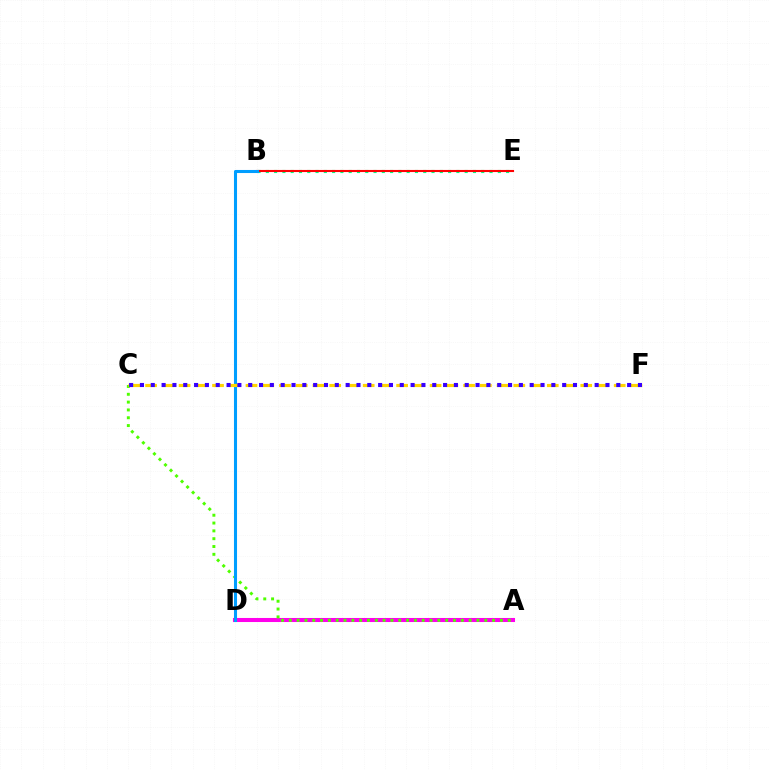{('B', 'E'): [{'color': '#00ff86', 'line_style': 'dotted', 'thickness': 2.25}, {'color': '#ff0000', 'line_style': 'solid', 'thickness': 1.52}], ('A', 'D'): [{'color': '#ff00ed', 'line_style': 'solid', 'thickness': 2.92}], ('A', 'C'): [{'color': '#4fff00', 'line_style': 'dotted', 'thickness': 2.12}], ('B', 'D'): [{'color': '#009eff', 'line_style': 'solid', 'thickness': 2.21}], ('C', 'F'): [{'color': '#ffd500', 'line_style': 'dashed', 'thickness': 2.27}, {'color': '#3700ff', 'line_style': 'dotted', 'thickness': 2.94}]}